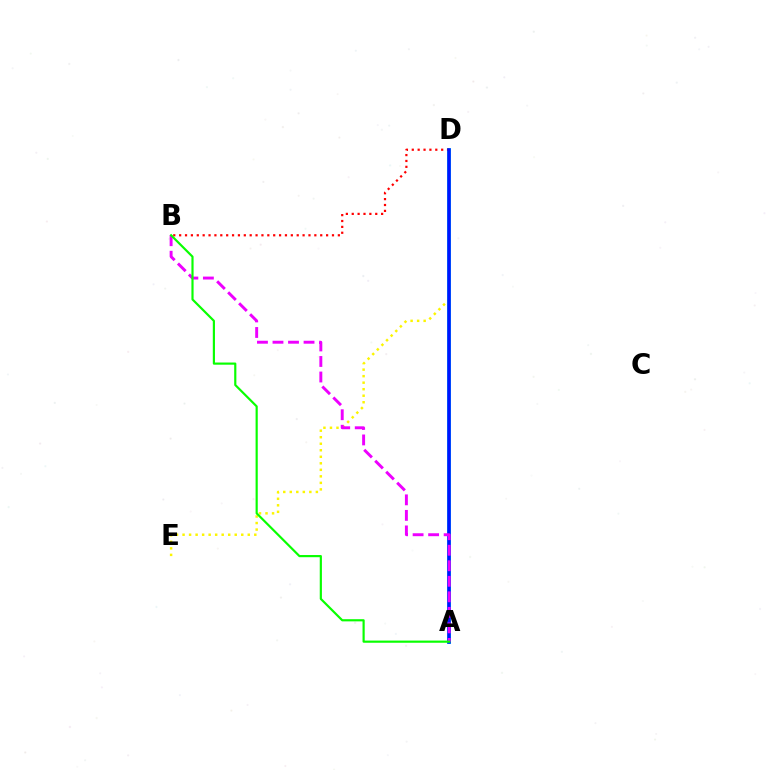{('D', 'E'): [{'color': '#fcf500', 'line_style': 'dotted', 'thickness': 1.77}], ('A', 'D'): [{'color': '#00fff6', 'line_style': 'solid', 'thickness': 2.75}, {'color': '#0010ff', 'line_style': 'solid', 'thickness': 2.53}], ('B', 'D'): [{'color': '#ff0000', 'line_style': 'dotted', 'thickness': 1.6}], ('A', 'B'): [{'color': '#ee00ff', 'line_style': 'dashed', 'thickness': 2.11}, {'color': '#08ff00', 'line_style': 'solid', 'thickness': 1.57}]}